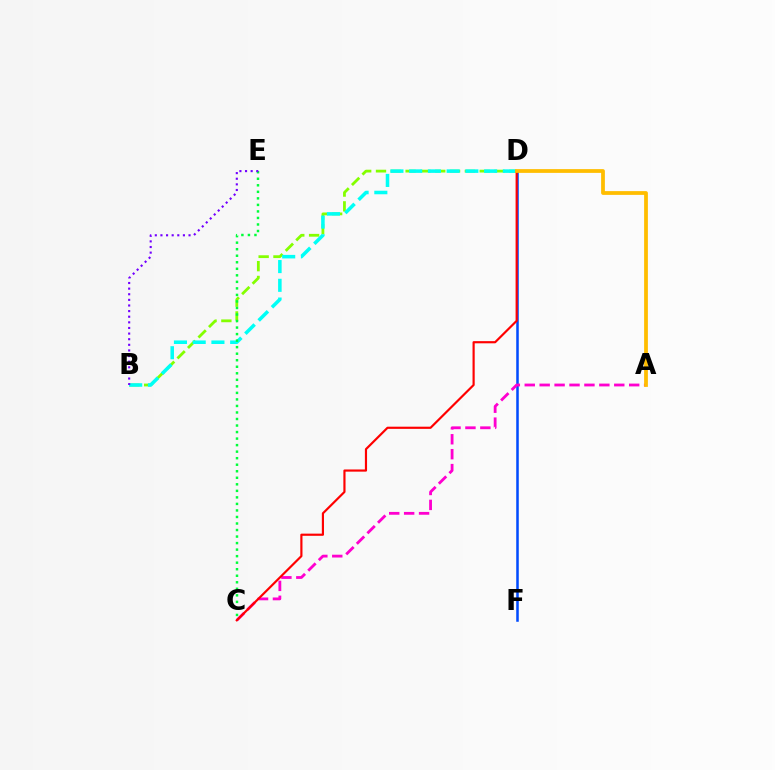{('D', 'F'): [{'color': '#004bff', 'line_style': 'solid', 'thickness': 1.82}], ('A', 'C'): [{'color': '#ff00cf', 'line_style': 'dashed', 'thickness': 2.03}], ('B', 'D'): [{'color': '#84ff00', 'line_style': 'dashed', 'thickness': 2.01}, {'color': '#00fff6', 'line_style': 'dashed', 'thickness': 2.55}], ('C', 'E'): [{'color': '#00ff39', 'line_style': 'dotted', 'thickness': 1.77}], ('C', 'D'): [{'color': '#ff0000', 'line_style': 'solid', 'thickness': 1.56}], ('B', 'E'): [{'color': '#7200ff', 'line_style': 'dotted', 'thickness': 1.53}], ('A', 'D'): [{'color': '#ffbd00', 'line_style': 'solid', 'thickness': 2.71}]}